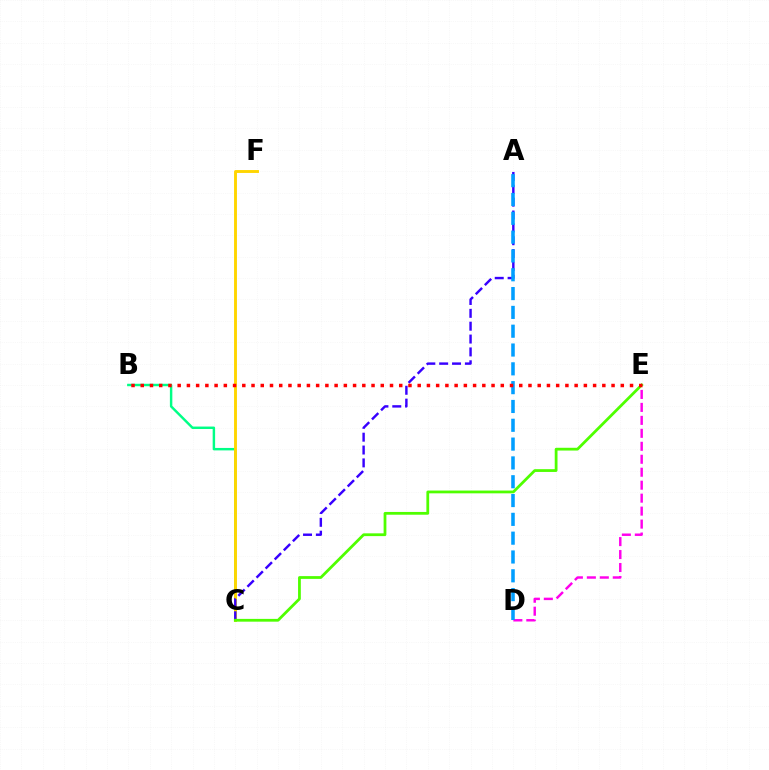{('B', 'C'): [{'color': '#00ff86', 'line_style': 'solid', 'thickness': 1.77}], ('C', 'F'): [{'color': '#ffd500', 'line_style': 'solid', 'thickness': 2.09}], ('A', 'C'): [{'color': '#3700ff', 'line_style': 'dashed', 'thickness': 1.75}], ('D', 'E'): [{'color': '#ff00ed', 'line_style': 'dashed', 'thickness': 1.76}], ('A', 'D'): [{'color': '#009eff', 'line_style': 'dashed', 'thickness': 2.56}], ('C', 'E'): [{'color': '#4fff00', 'line_style': 'solid', 'thickness': 2.0}], ('B', 'E'): [{'color': '#ff0000', 'line_style': 'dotted', 'thickness': 2.51}]}